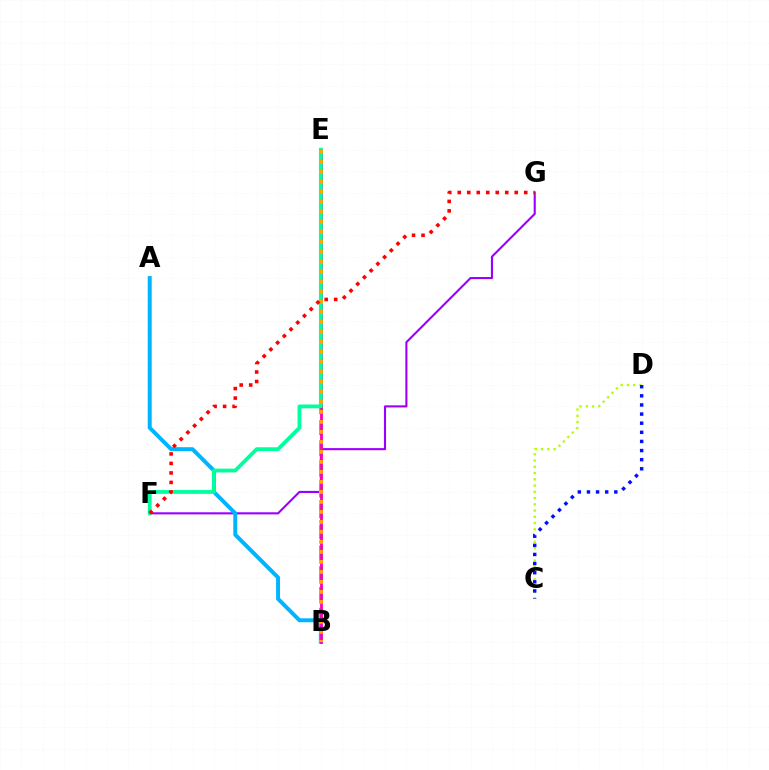{('C', 'D'): [{'color': '#b3ff00', 'line_style': 'dotted', 'thickness': 1.7}, {'color': '#0010ff', 'line_style': 'dotted', 'thickness': 2.48}], ('F', 'G'): [{'color': '#9b00ff', 'line_style': 'solid', 'thickness': 1.52}, {'color': '#ff0000', 'line_style': 'dotted', 'thickness': 2.58}], ('B', 'E'): [{'color': '#08ff00', 'line_style': 'dashed', 'thickness': 2.83}, {'color': '#ff00bd', 'line_style': 'solid', 'thickness': 2.03}, {'color': '#ffa500', 'line_style': 'dotted', 'thickness': 2.72}], ('A', 'B'): [{'color': '#00b5ff', 'line_style': 'solid', 'thickness': 2.85}], ('E', 'F'): [{'color': '#00ff9d', 'line_style': 'solid', 'thickness': 2.74}]}